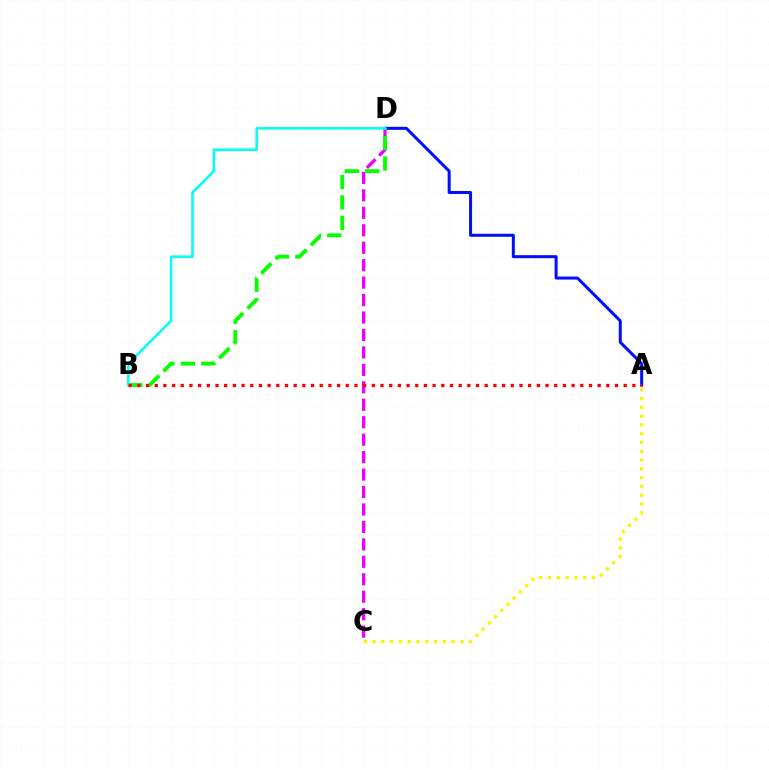{('A', 'D'): [{'color': '#0010ff', 'line_style': 'solid', 'thickness': 2.17}], ('C', 'D'): [{'color': '#ee00ff', 'line_style': 'dashed', 'thickness': 2.37}], ('B', 'D'): [{'color': '#08ff00', 'line_style': 'dashed', 'thickness': 2.77}, {'color': '#00fff6', 'line_style': 'solid', 'thickness': 1.84}], ('A', 'C'): [{'color': '#fcf500', 'line_style': 'dotted', 'thickness': 2.39}], ('A', 'B'): [{'color': '#ff0000', 'line_style': 'dotted', 'thickness': 2.36}]}